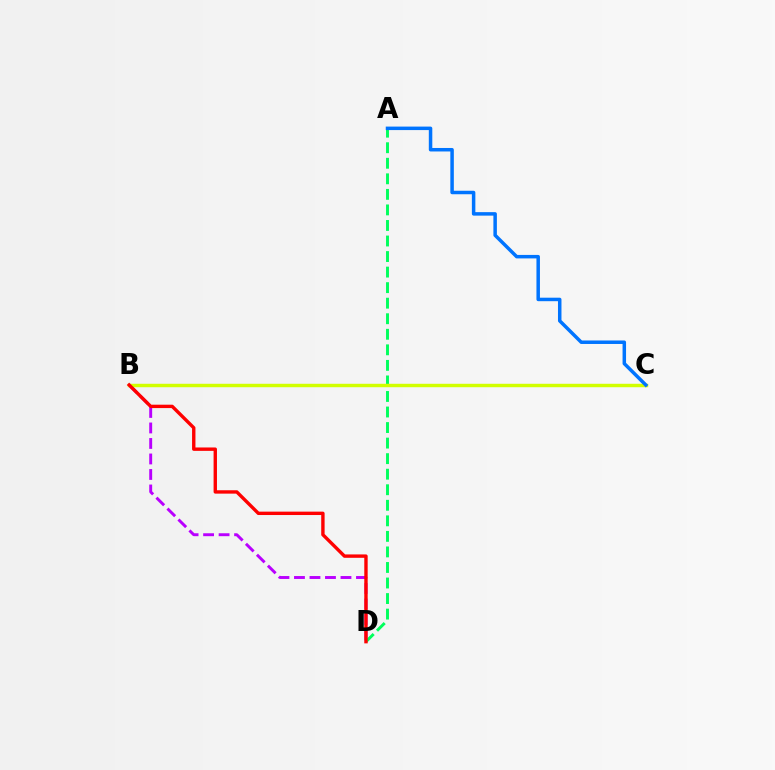{('B', 'D'): [{'color': '#b900ff', 'line_style': 'dashed', 'thickness': 2.11}, {'color': '#ff0000', 'line_style': 'solid', 'thickness': 2.44}], ('A', 'D'): [{'color': '#00ff5c', 'line_style': 'dashed', 'thickness': 2.11}], ('B', 'C'): [{'color': '#d1ff00', 'line_style': 'solid', 'thickness': 2.48}], ('A', 'C'): [{'color': '#0074ff', 'line_style': 'solid', 'thickness': 2.51}]}